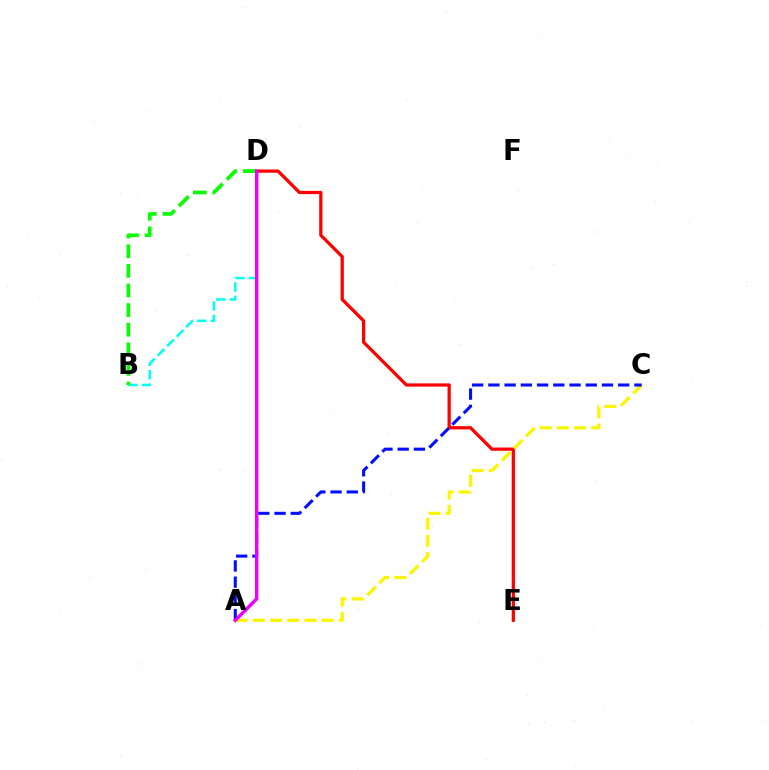{('D', 'E'): [{'color': '#ff0000', 'line_style': 'solid', 'thickness': 2.33}], ('A', 'C'): [{'color': '#fcf500', 'line_style': 'dashed', 'thickness': 2.33}, {'color': '#0010ff', 'line_style': 'dashed', 'thickness': 2.2}], ('B', 'D'): [{'color': '#00fff6', 'line_style': 'dashed', 'thickness': 1.83}, {'color': '#08ff00', 'line_style': 'dashed', 'thickness': 2.66}], ('A', 'D'): [{'color': '#ee00ff', 'line_style': 'solid', 'thickness': 2.47}]}